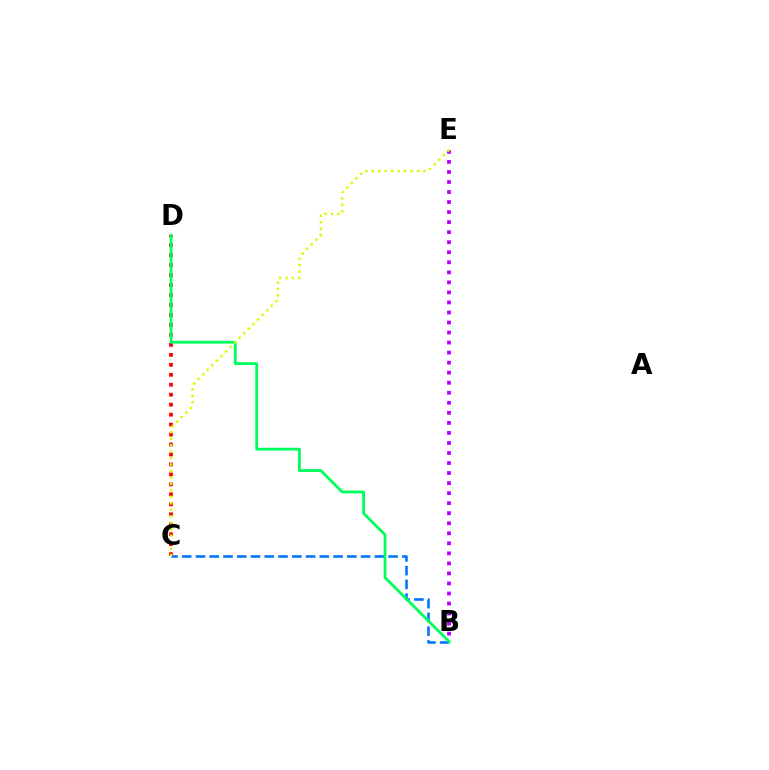{('B', 'C'): [{'color': '#0074ff', 'line_style': 'dashed', 'thickness': 1.87}], ('C', 'D'): [{'color': '#ff0000', 'line_style': 'dotted', 'thickness': 2.71}], ('B', 'E'): [{'color': '#b900ff', 'line_style': 'dotted', 'thickness': 2.73}], ('B', 'D'): [{'color': '#00ff5c', 'line_style': 'solid', 'thickness': 2.02}], ('C', 'E'): [{'color': '#d1ff00', 'line_style': 'dotted', 'thickness': 1.76}]}